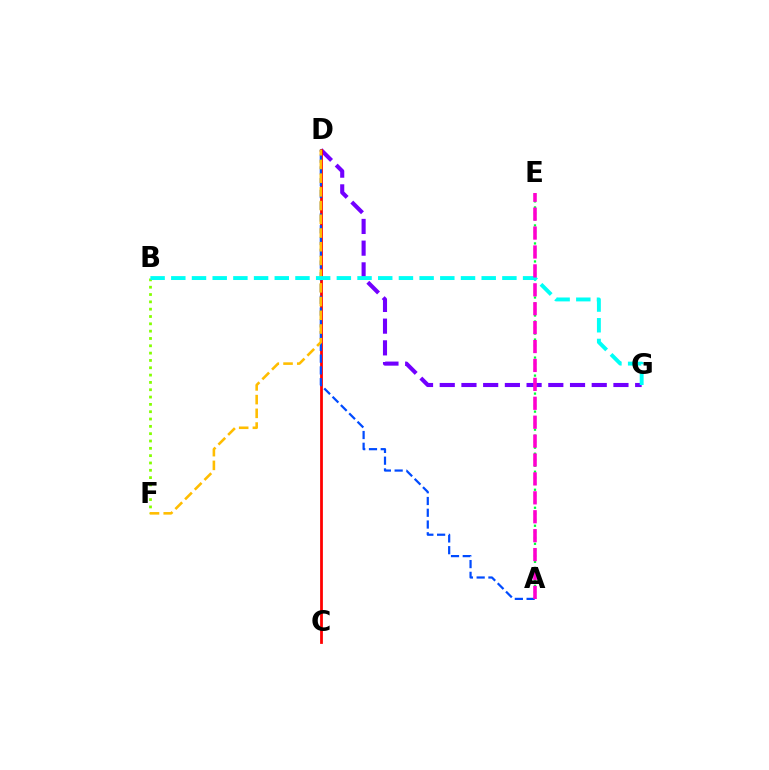{('B', 'F'): [{'color': '#84ff00', 'line_style': 'dotted', 'thickness': 1.99}], ('D', 'G'): [{'color': '#7200ff', 'line_style': 'dashed', 'thickness': 2.95}], ('C', 'D'): [{'color': '#ff0000', 'line_style': 'solid', 'thickness': 1.99}], ('A', 'D'): [{'color': '#004bff', 'line_style': 'dashed', 'thickness': 1.6}], ('D', 'F'): [{'color': '#ffbd00', 'line_style': 'dashed', 'thickness': 1.86}], ('A', 'E'): [{'color': '#00ff39', 'line_style': 'dotted', 'thickness': 1.63}, {'color': '#ff00cf', 'line_style': 'dashed', 'thickness': 2.57}], ('B', 'G'): [{'color': '#00fff6', 'line_style': 'dashed', 'thickness': 2.81}]}